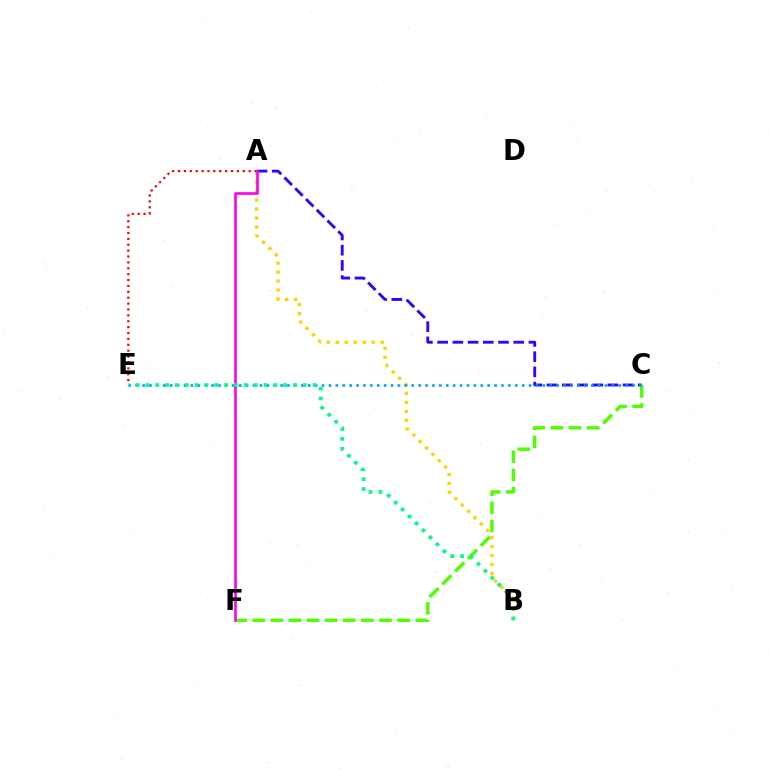{('A', 'C'): [{'color': '#3700ff', 'line_style': 'dashed', 'thickness': 2.07}], ('A', 'B'): [{'color': '#ffd500', 'line_style': 'dotted', 'thickness': 2.44}], ('A', 'E'): [{'color': '#ff0000', 'line_style': 'dotted', 'thickness': 1.6}], ('C', 'F'): [{'color': '#4fff00', 'line_style': 'dashed', 'thickness': 2.46}], ('C', 'E'): [{'color': '#009eff', 'line_style': 'dotted', 'thickness': 1.87}], ('A', 'F'): [{'color': '#ff00ed', 'line_style': 'solid', 'thickness': 1.89}], ('B', 'E'): [{'color': '#00ff86', 'line_style': 'dotted', 'thickness': 2.67}]}